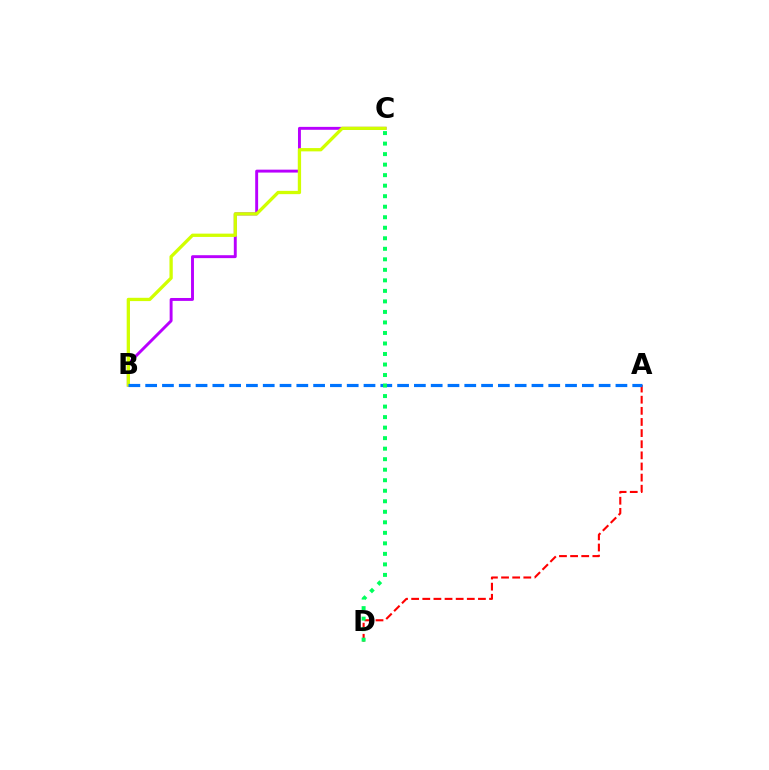{('B', 'C'): [{'color': '#b900ff', 'line_style': 'solid', 'thickness': 2.1}, {'color': '#d1ff00', 'line_style': 'solid', 'thickness': 2.37}], ('A', 'D'): [{'color': '#ff0000', 'line_style': 'dashed', 'thickness': 1.51}], ('A', 'B'): [{'color': '#0074ff', 'line_style': 'dashed', 'thickness': 2.28}], ('C', 'D'): [{'color': '#00ff5c', 'line_style': 'dotted', 'thickness': 2.86}]}